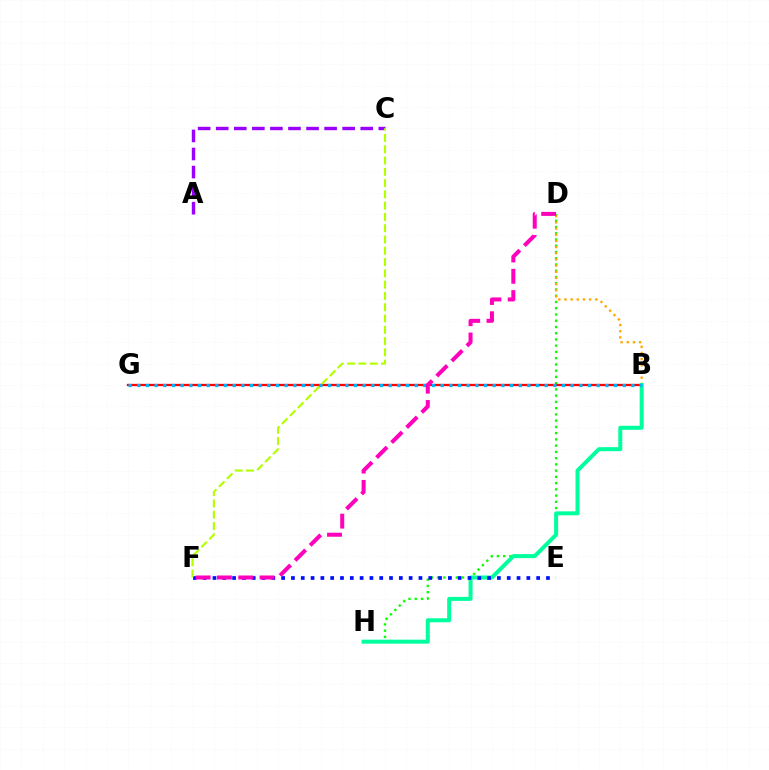{('D', 'H'): [{'color': '#08ff00', 'line_style': 'dotted', 'thickness': 1.7}], ('B', 'D'): [{'color': '#ffa500', 'line_style': 'dotted', 'thickness': 1.68}], ('B', 'G'): [{'color': '#ff0000', 'line_style': 'solid', 'thickness': 1.66}, {'color': '#00b5ff', 'line_style': 'dotted', 'thickness': 2.36}], ('A', 'C'): [{'color': '#9b00ff', 'line_style': 'dashed', 'thickness': 2.45}], ('B', 'H'): [{'color': '#00ff9d', 'line_style': 'solid', 'thickness': 2.88}], ('E', 'F'): [{'color': '#0010ff', 'line_style': 'dotted', 'thickness': 2.66}], ('C', 'F'): [{'color': '#b3ff00', 'line_style': 'dashed', 'thickness': 1.53}], ('D', 'F'): [{'color': '#ff00bd', 'line_style': 'dashed', 'thickness': 2.89}]}